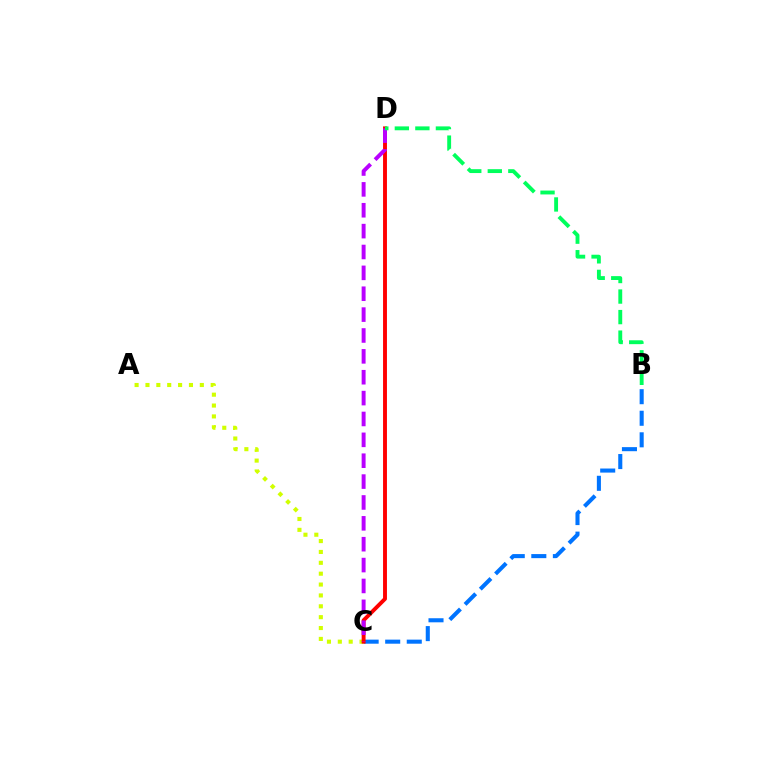{('B', 'C'): [{'color': '#0074ff', 'line_style': 'dashed', 'thickness': 2.93}], ('A', 'C'): [{'color': '#d1ff00', 'line_style': 'dotted', 'thickness': 2.95}], ('C', 'D'): [{'color': '#ff0000', 'line_style': 'solid', 'thickness': 2.81}, {'color': '#b900ff', 'line_style': 'dashed', 'thickness': 2.84}], ('B', 'D'): [{'color': '#00ff5c', 'line_style': 'dashed', 'thickness': 2.79}]}